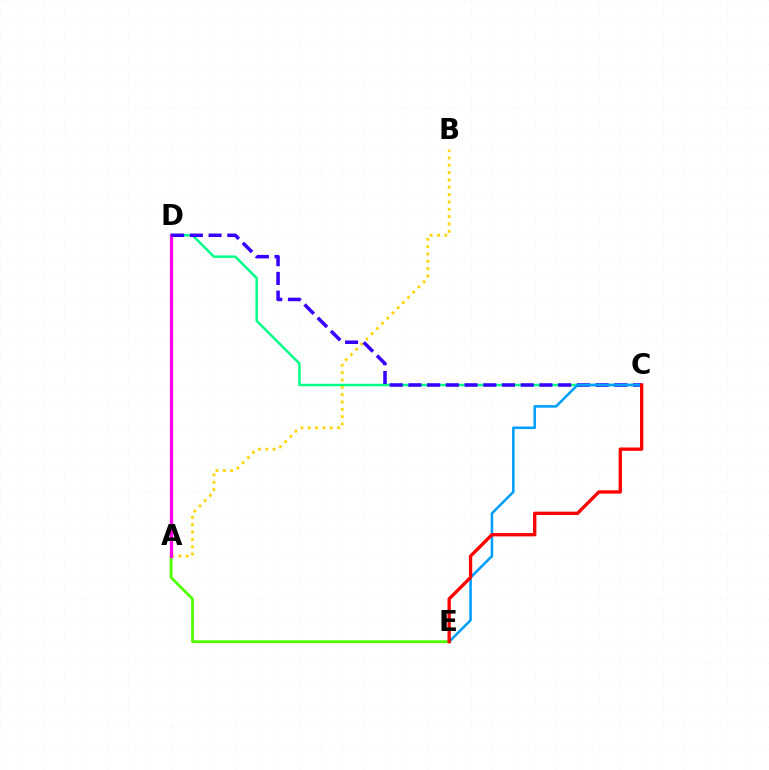{('C', 'D'): [{'color': '#00ff86', 'line_style': 'solid', 'thickness': 1.78}, {'color': '#3700ff', 'line_style': 'dashed', 'thickness': 2.54}], ('A', 'E'): [{'color': '#4fff00', 'line_style': 'solid', 'thickness': 1.97}], ('A', 'B'): [{'color': '#ffd500', 'line_style': 'dotted', 'thickness': 1.99}], ('A', 'D'): [{'color': '#ff00ed', 'line_style': 'solid', 'thickness': 2.34}], ('C', 'E'): [{'color': '#009eff', 'line_style': 'solid', 'thickness': 1.85}, {'color': '#ff0000', 'line_style': 'solid', 'thickness': 2.4}]}